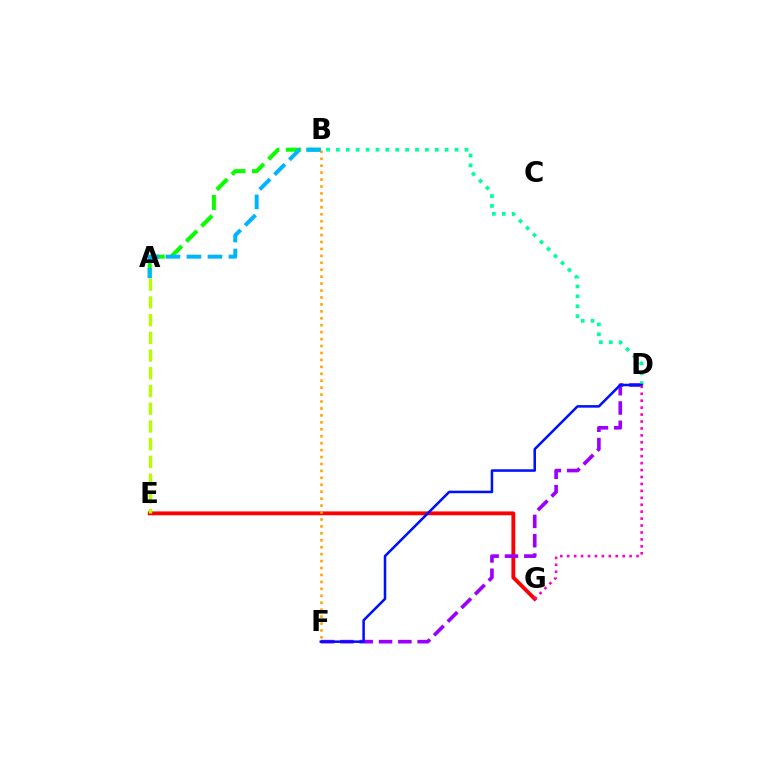{('E', 'G'): [{'color': '#ff0000', 'line_style': 'solid', 'thickness': 2.76}], ('D', 'F'): [{'color': '#9b00ff', 'line_style': 'dashed', 'thickness': 2.62}, {'color': '#0010ff', 'line_style': 'solid', 'thickness': 1.83}], ('B', 'D'): [{'color': '#00ff9d', 'line_style': 'dotted', 'thickness': 2.69}], ('D', 'G'): [{'color': '#ff00bd', 'line_style': 'dotted', 'thickness': 1.88}], ('A', 'B'): [{'color': '#08ff00', 'line_style': 'dashed', 'thickness': 2.91}, {'color': '#00b5ff', 'line_style': 'dashed', 'thickness': 2.85}], ('A', 'E'): [{'color': '#b3ff00', 'line_style': 'dashed', 'thickness': 2.41}], ('B', 'F'): [{'color': '#ffa500', 'line_style': 'dotted', 'thickness': 1.88}]}